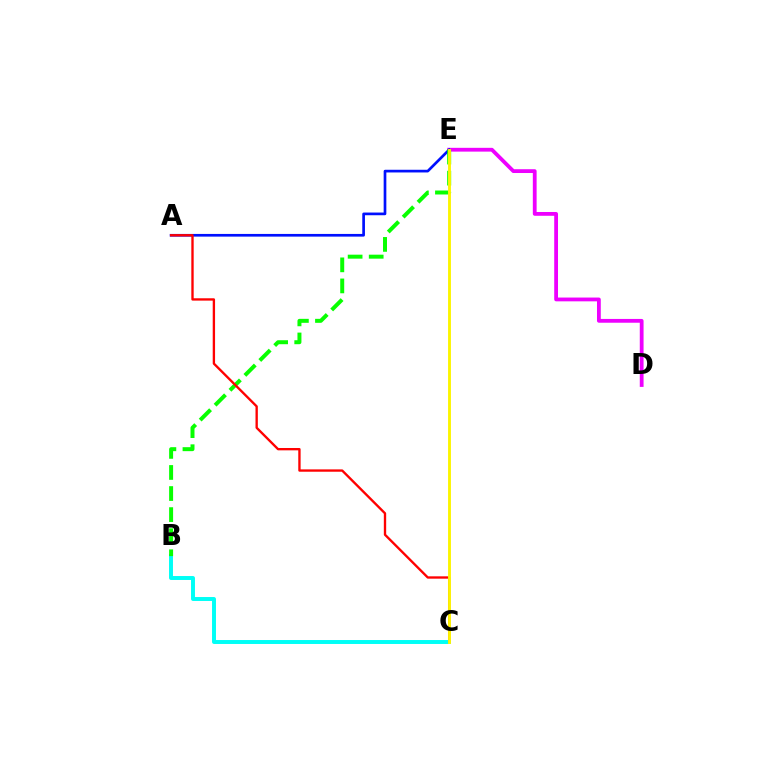{('D', 'E'): [{'color': '#ee00ff', 'line_style': 'solid', 'thickness': 2.73}], ('B', 'C'): [{'color': '#00fff6', 'line_style': 'solid', 'thickness': 2.84}], ('A', 'E'): [{'color': '#0010ff', 'line_style': 'solid', 'thickness': 1.94}], ('B', 'E'): [{'color': '#08ff00', 'line_style': 'dashed', 'thickness': 2.86}], ('A', 'C'): [{'color': '#ff0000', 'line_style': 'solid', 'thickness': 1.69}], ('C', 'E'): [{'color': '#fcf500', 'line_style': 'solid', 'thickness': 2.08}]}